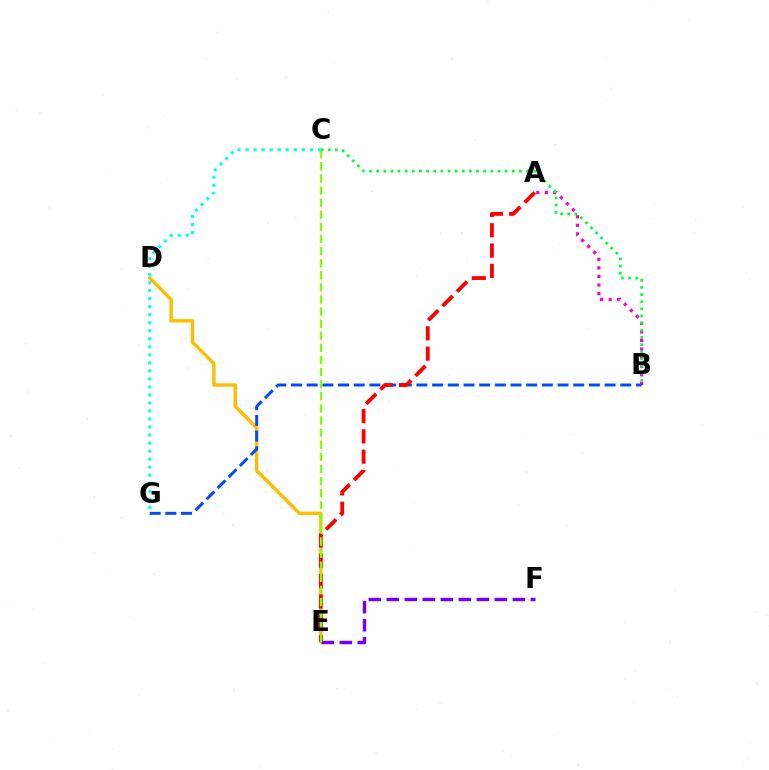{('A', 'B'): [{'color': '#ff00cf', 'line_style': 'dotted', 'thickness': 2.33}], ('D', 'E'): [{'color': '#ffbd00', 'line_style': 'solid', 'thickness': 2.45}], ('B', 'G'): [{'color': '#004bff', 'line_style': 'dashed', 'thickness': 2.13}], ('A', 'E'): [{'color': '#ff0000', 'line_style': 'dashed', 'thickness': 2.76}], ('E', 'F'): [{'color': '#7200ff', 'line_style': 'dashed', 'thickness': 2.45}], ('C', 'G'): [{'color': '#00fff6', 'line_style': 'dotted', 'thickness': 2.18}], ('B', 'C'): [{'color': '#00ff39', 'line_style': 'dotted', 'thickness': 1.94}], ('C', 'E'): [{'color': '#84ff00', 'line_style': 'dashed', 'thickness': 1.64}]}